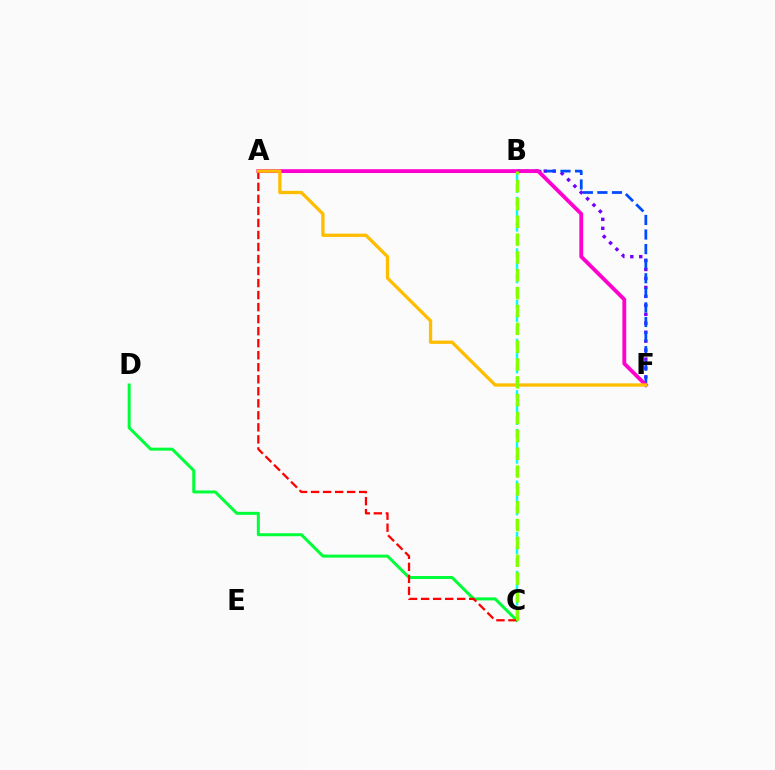{('C', 'D'): [{'color': '#00ff39', 'line_style': 'solid', 'thickness': 2.16}], ('B', 'C'): [{'color': '#00fff6', 'line_style': 'dashed', 'thickness': 1.75}, {'color': '#84ff00', 'line_style': 'dashed', 'thickness': 2.42}], ('B', 'F'): [{'color': '#7200ff', 'line_style': 'dotted', 'thickness': 2.43}, {'color': '#004bff', 'line_style': 'dashed', 'thickness': 1.98}], ('A', 'F'): [{'color': '#ff00cf', 'line_style': 'solid', 'thickness': 2.76}, {'color': '#ffbd00', 'line_style': 'solid', 'thickness': 2.37}], ('A', 'C'): [{'color': '#ff0000', 'line_style': 'dashed', 'thickness': 1.63}]}